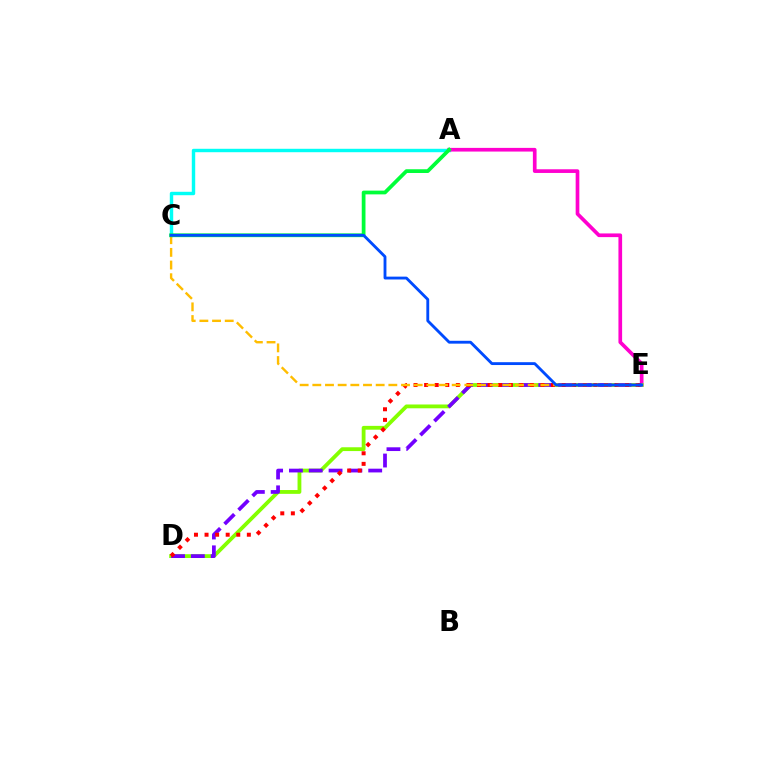{('A', 'C'): [{'color': '#00fff6', 'line_style': 'solid', 'thickness': 2.46}, {'color': '#00ff39', 'line_style': 'solid', 'thickness': 2.7}], ('A', 'E'): [{'color': '#ff00cf', 'line_style': 'solid', 'thickness': 2.65}], ('D', 'E'): [{'color': '#84ff00', 'line_style': 'solid', 'thickness': 2.74}, {'color': '#7200ff', 'line_style': 'dashed', 'thickness': 2.69}, {'color': '#ff0000', 'line_style': 'dotted', 'thickness': 2.87}], ('C', 'E'): [{'color': '#ffbd00', 'line_style': 'dashed', 'thickness': 1.72}, {'color': '#004bff', 'line_style': 'solid', 'thickness': 2.05}]}